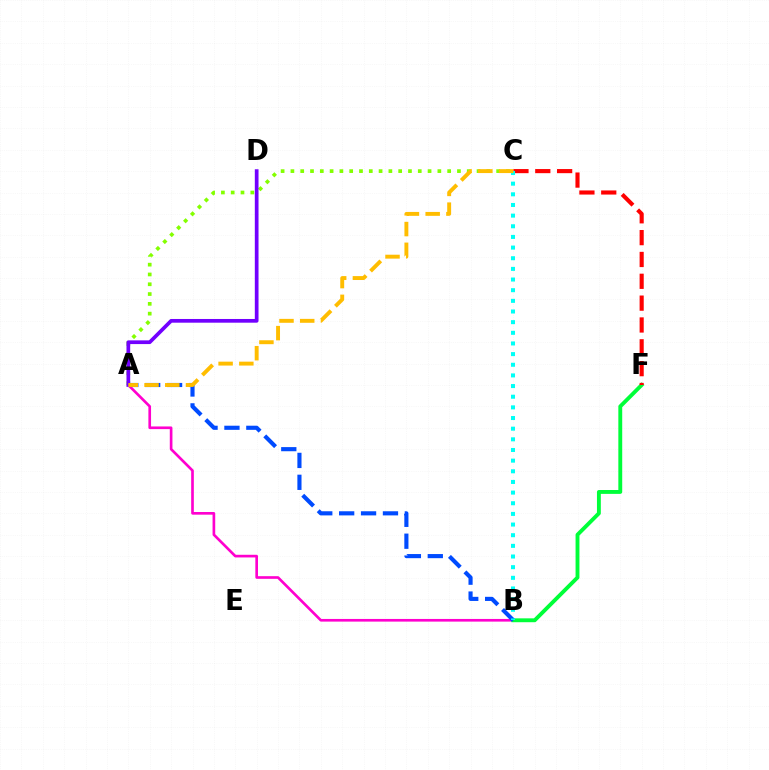{('A', 'B'): [{'color': '#ff00cf', 'line_style': 'solid', 'thickness': 1.91}, {'color': '#004bff', 'line_style': 'dashed', 'thickness': 2.98}], ('A', 'C'): [{'color': '#84ff00', 'line_style': 'dotted', 'thickness': 2.66}, {'color': '#ffbd00', 'line_style': 'dashed', 'thickness': 2.82}], ('B', 'F'): [{'color': '#00ff39', 'line_style': 'solid', 'thickness': 2.79}], ('C', 'F'): [{'color': '#ff0000', 'line_style': 'dashed', 'thickness': 2.97}], ('A', 'D'): [{'color': '#7200ff', 'line_style': 'solid', 'thickness': 2.67}], ('B', 'C'): [{'color': '#00fff6', 'line_style': 'dotted', 'thickness': 2.89}]}